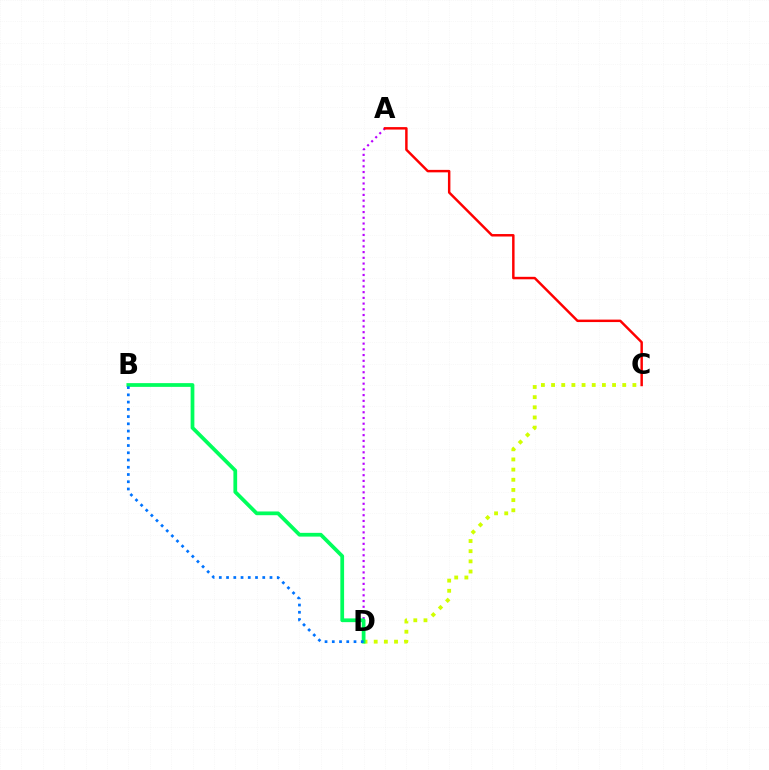{('A', 'D'): [{'color': '#b900ff', 'line_style': 'dotted', 'thickness': 1.55}], ('C', 'D'): [{'color': '#d1ff00', 'line_style': 'dotted', 'thickness': 2.76}], ('A', 'C'): [{'color': '#ff0000', 'line_style': 'solid', 'thickness': 1.78}], ('B', 'D'): [{'color': '#00ff5c', 'line_style': 'solid', 'thickness': 2.7}, {'color': '#0074ff', 'line_style': 'dotted', 'thickness': 1.97}]}